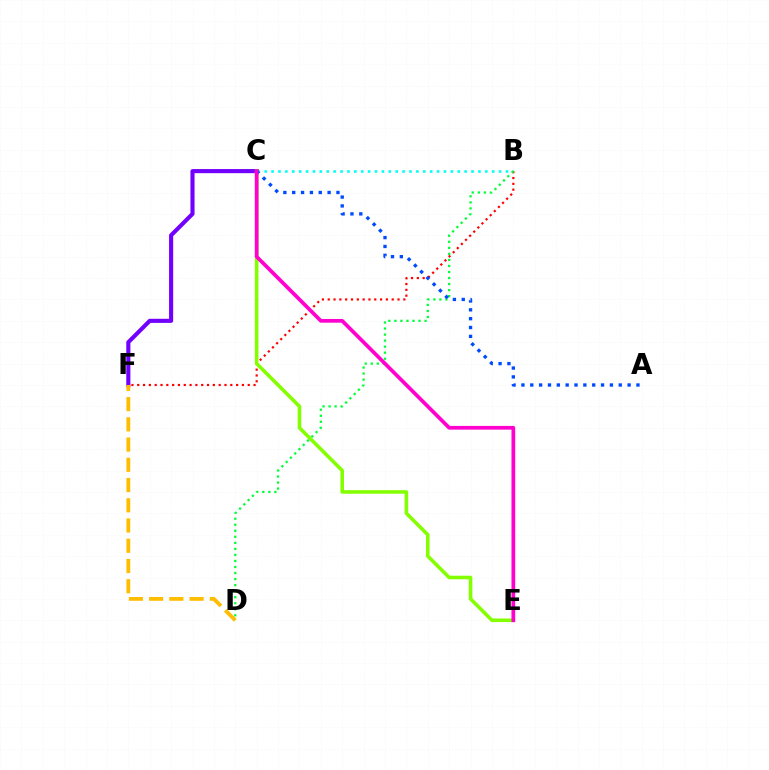{('B', 'C'): [{'color': '#00fff6', 'line_style': 'dotted', 'thickness': 1.87}], ('B', 'F'): [{'color': '#ff0000', 'line_style': 'dotted', 'thickness': 1.58}], ('C', 'F'): [{'color': '#7200ff', 'line_style': 'solid', 'thickness': 2.96}], ('C', 'E'): [{'color': '#84ff00', 'line_style': 'solid', 'thickness': 2.57}, {'color': '#ff00cf', 'line_style': 'solid', 'thickness': 2.68}], ('D', 'F'): [{'color': '#ffbd00', 'line_style': 'dashed', 'thickness': 2.75}], ('B', 'D'): [{'color': '#00ff39', 'line_style': 'dotted', 'thickness': 1.64}], ('A', 'C'): [{'color': '#004bff', 'line_style': 'dotted', 'thickness': 2.4}]}